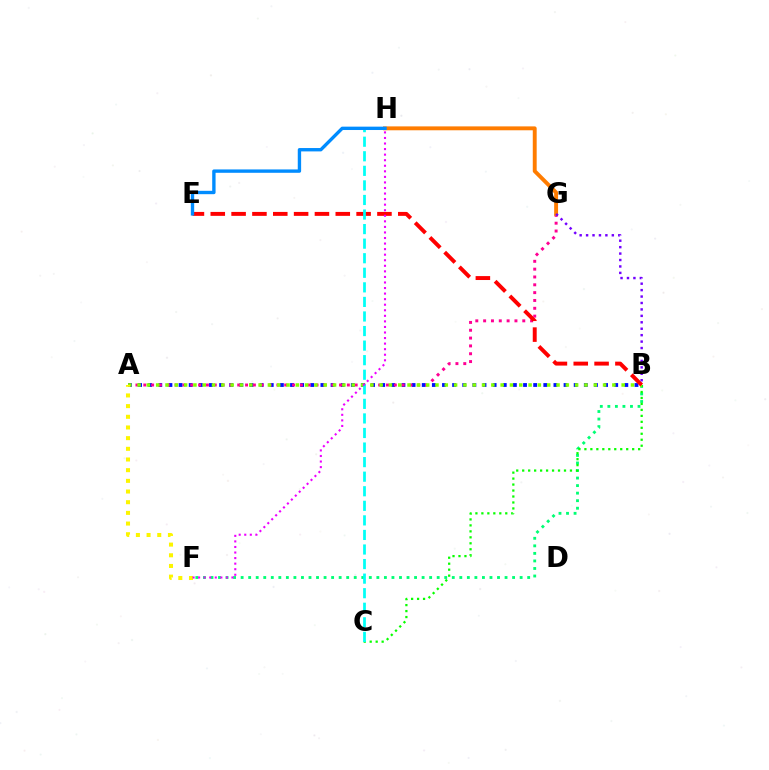{('A', 'B'): [{'color': '#0010ff', 'line_style': 'dotted', 'thickness': 2.75}, {'color': '#84ff00', 'line_style': 'dotted', 'thickness': 2.53}], ('B', 'F'): [{'color': '#00ff74', 'line_style': 'dotted', 'thickness': 2.05}], ('B', 'C'): [{'color': '#08ff00', 'line_style': 'dotted', 'thickness': 1.62}], ('A', 'G'): [{'color': '#ff0094', 'line_style': 'dotted', 'thickness': 2.13}], ('G', 'H'): [{'color': '#ff7c00', 'line_style': 'solid', 'thickness': 2.81}], ('B', 'E'): [{'color': '#ff0000', 'line_style': 'dashed', 'thickness': 2.83}], ('C', 'H'): [{'color': '#00fff6', 'line_style': 'dashed', 'thickness': 1.98}], ('A', 'F'): [{'color': '#fcf500', 'line_style': 'dotted', 'thickness': 2.9}], ('E', 'H'): [{'color': '#008cff', 'line_style': 'solid', 'thickness': 2.42}], ('B', 'G'): [{'color': '#7200ff', 'line_style': 'dotted', 'thickness': 1.75}], ('F', 'H'): [{'color': '#ee00ff', 'line_style': 'dotted', 'thickness': 1.51}]}